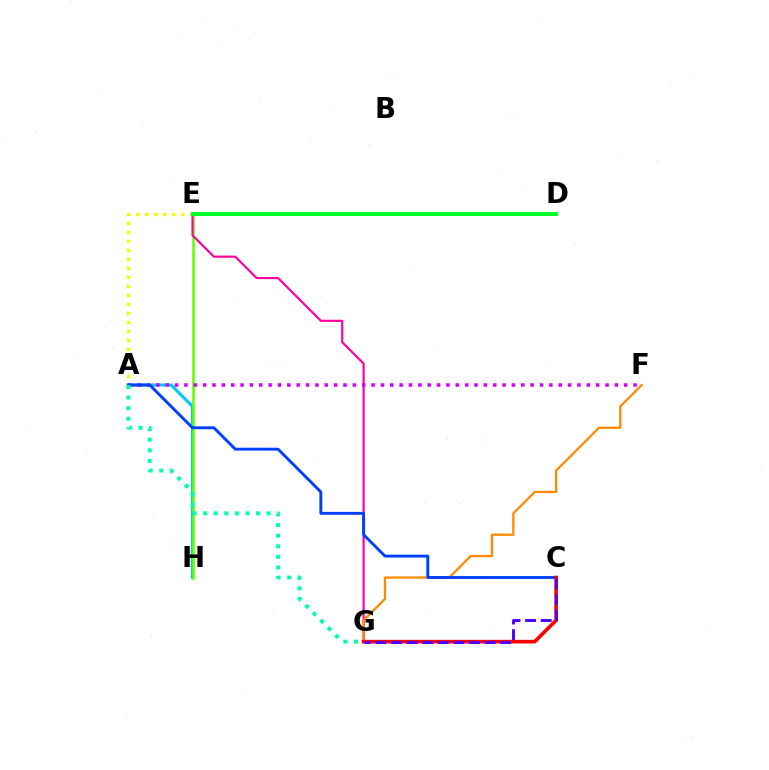{('A', 'H'): [{'color': '#00c7ff', 'line_style': 'solid', 'thickness': 2.22}], ('E', 'H'): [{'color': '#66ff00', 'line_style': 'solid', 'thickness': 1.87}], ('E', 'G'): [{'color': '#ff00a0', 'line_style': 'solid', 'thickness': 1.56}], ('F', 'G'): [{'color': '#ff8800', 'line_style': 'solid', 'thickness': 1.63}], ('A', 'E'): [{'color': '#eeff00', 'line_style': 'dotted', 'thickness': 2.45}], ('A', 'F'): [{'color': '#d600ff', 'line_style': 'dotted', 'thickness': 2.54}], ('A', 'C'): [{'color': '#003fff', 'line_style': 'solid', 'thickness': 2.08}], ('D', 'E'): [{'color': '#00ff27', 'line_style': 'solid', 'thickness': 2.87}], ('C', 'G'): [{'color': '#ff0000', 'line_style': 'solid', 'thickness': 2.62}, {'color': '#4f00ff', 'line_style': 'dashed', 'thickness': 2.12}], ('A', 'G'): [{'color': '#00ffaf', 'line_style': 'dotted', 'thickness': 2.88}]}